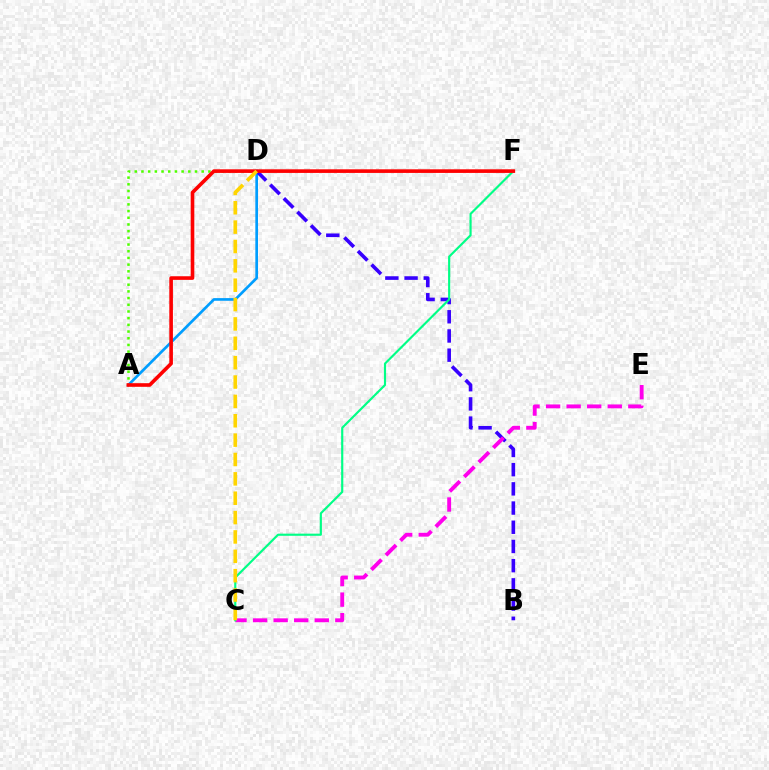{('A', 'D'): [{'color': '#009eff', 'line_style': 'solid', 'thickness': 1.92}, {'color': '#4fff00', 'line_style': 'dotted', 'thickness': 1.82}], ('B', 'D'): [{'color': '#3700ff', 'line_style': 'dashed', 'thickness': 2.61}], ('C', 'E'): [{'color': '#ff00ed', 'line_style': 'dashed', 'thickness': 2.79}], ('C', 'F'): [{'color': '#00ff86', 'line_style': 'solid', 'thickness': 1.55}], ('A', 'F'): [{'color': '#ff0000', 'line_style': 'solid', 'thickness': 2.61}], ('C', 'D'): [{'color': '#ffd500', 'line_style': 'dashed', 'thickness': 2.63}]}